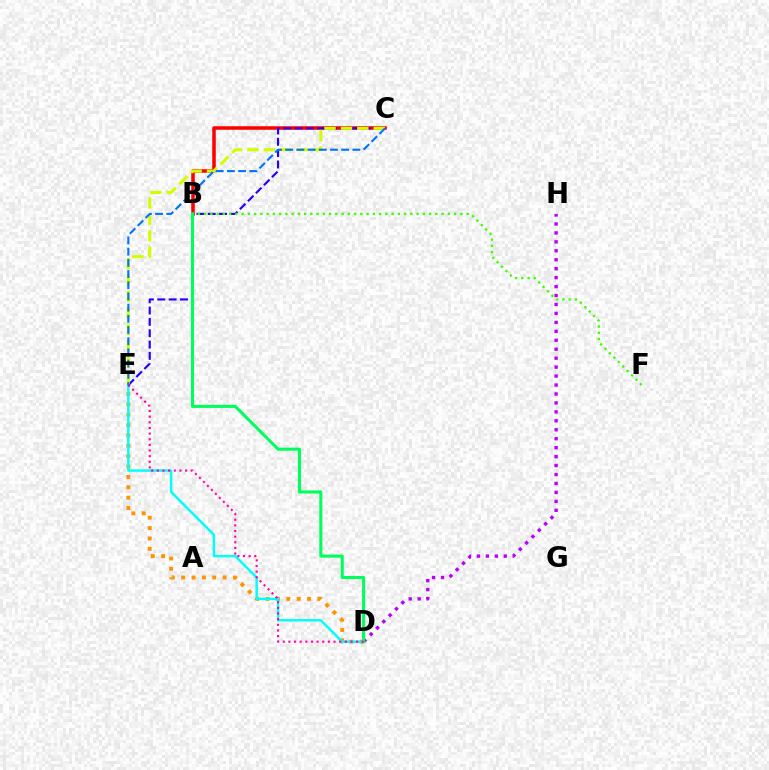{('D', 'E'): [{'color': '#ff9400', 'line_style': 'dotted', 'thickness': 2.82}, {'color': '#00fff6', 'line_style': 'solid', 'thickness': 1.76}, {'color': '#ff00ac', 'line_style': 'dotted', 'thickness': 1.53}], ('B', 'C'): [{'color': '#ff0000', 'line_style': 'solid', 'thickness': 2.54}], ('C', 'E'): [{'color': '#2500ff', 'line_style': 'dashed', 'thickness': 1.54}, {'color': '#d1ff00', 'line_style': 'dashed', 'thickness': 2.23}, {'color': '#0074ff', 'line_style': 'dashed', 'thickness': 1.52}], ('B', 'F'): [{'color': '#3dff00', 'line_style': 'dotted', 'thickness': 1.7}], ('D', 'H'): [{'color': '#b900ff', 'line_style': 'dotted', 'thickness': 2.43}], ('B', 'D'): [{'color': '#00ff5c', 'line_style': 'solid', 'thickness': 2.22}]}